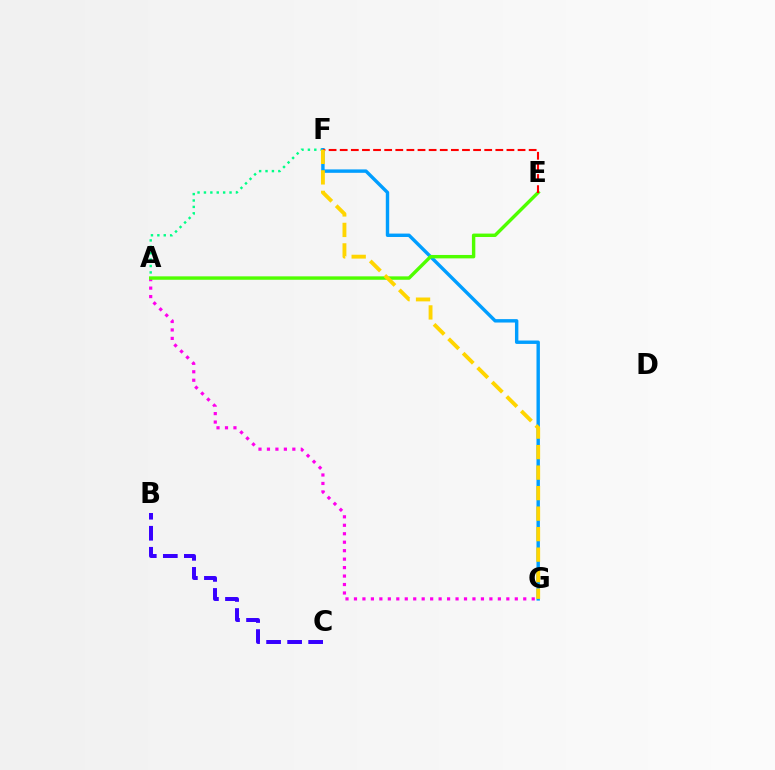{('A', 'F'): [{'color': '#00ff86', 'line_style': 'dotted', 'thickness': 1.74}], ('A', 'G'): [{'color': '#ff00ed', 'line_style': 'dotted', 'thickness': 2.3}], ('F', 'G'): [{'color': '#009eff', 'line_style': 'solid', 'thickness': 2.45}, {'color': '#ffd500', 'line_style': 'dashed', 'thickness': 2.78}], ('B', 'C'): [{'color': '#3700ff', 'line_style': 'dashed', 'thickness': 2.86}], ('A', 'E'): [{'color': '#4fff00', 'line_style': 'solid', 'thickness': 2.45}], ('E', 'F'): [{'color': '#ff0000', 'line_style': 'dashed', 'thickness': 1.51}]}